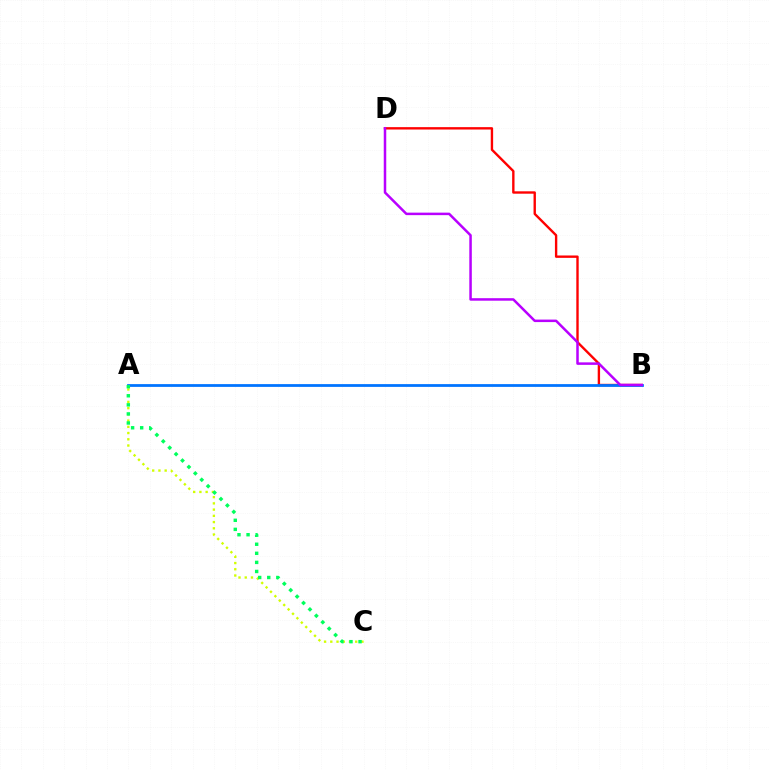{('A', 'C'): [{'color': '#d1ff00', 'line_style': 'dotted', 'thickness': 1.69}, {'color': '#00ff5c', 'line_style': 'dotted', 'thickness': 2.46}], ('B', 'D'): [{'color': '#ff0000', 'line_style': 'solid', 'thickness': 1.71}, {'color': '#b900ff', 'line_style': 'solid', 'thickness': 1.8}], ('A', 'B'): [{'color': '#0074ff', 'line_style': 'solid', 'thickness': 2.0}]}